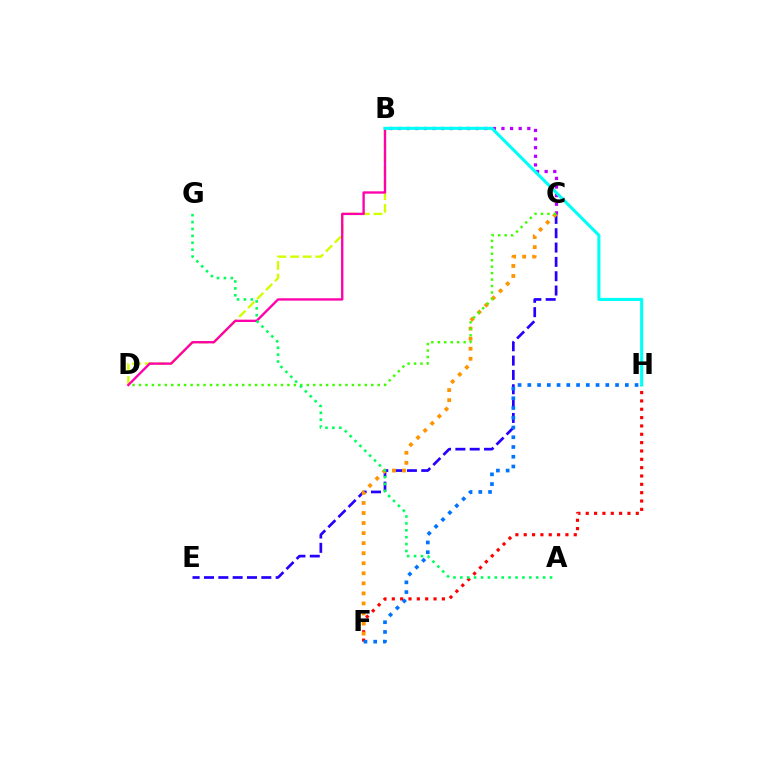{('F', 'H'): [{'color': '#ff0000', 'line_style': 'dotted', 'thickness': 2.27}, {'color': '#0074ff', 'line_style': 'dotted', 'thickness': 2.65}], ('B', 'D'): [{'color': '#d1ff00', 'line_style': 'dashed', 'thickness': 1.72}, {'color': '#ff00ac', 'line_style': 'solid', 'thickness': 1.69}], ('C', 'E'): [{'color': '#2500ff', 'line_style': 'dashed', 'thickness': 1.95}], ('B', 'C'): [{'color': '#b900ff', 'line_style': 'dotted', 'thickness': 2.34}], ('C', 'F'): [{'color': '#ff9400', 'line_style': 'dotted', 'thickness': 2.73}], ('B', 'H'): [{'color': '#00fff6', 'line_style': 'solid', 'thickness': 2.22}], ('C', 'D'): [{'color': '#3dff00', 'line_style': 'dotted', 'thickness': 1.75}], ('A', 'G'): [{'color': '#00ff5c', 'line_style': 'dotted', 'thickness': 1.87}]}